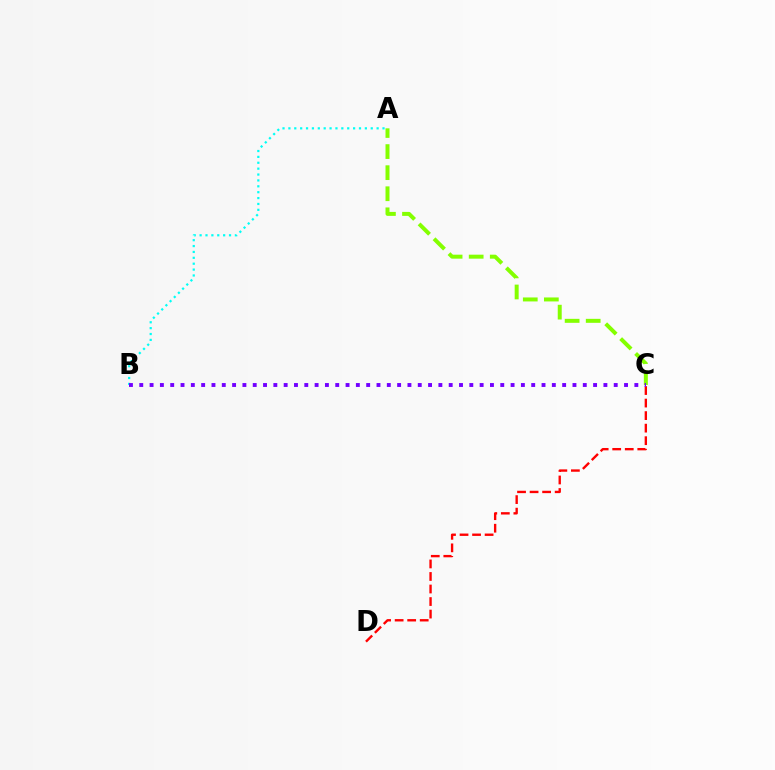{('A', 'B'): [{'color': '#00fff6', 'line_style': 'dotted', 'thickness': 1.6}], ('C', 'D'): [{'color': '#ff0000', 'line_style': 'dashed', 'thickness': 1.7}], ('A', 'C'): [{'color': '#84ff00', 'line_style': 'dashed', 'thickness': 2.86}], ('B', 'C'): [{'color': '#7200ff', 'line_style': 'dotted', 'thickness': 2.8}]}